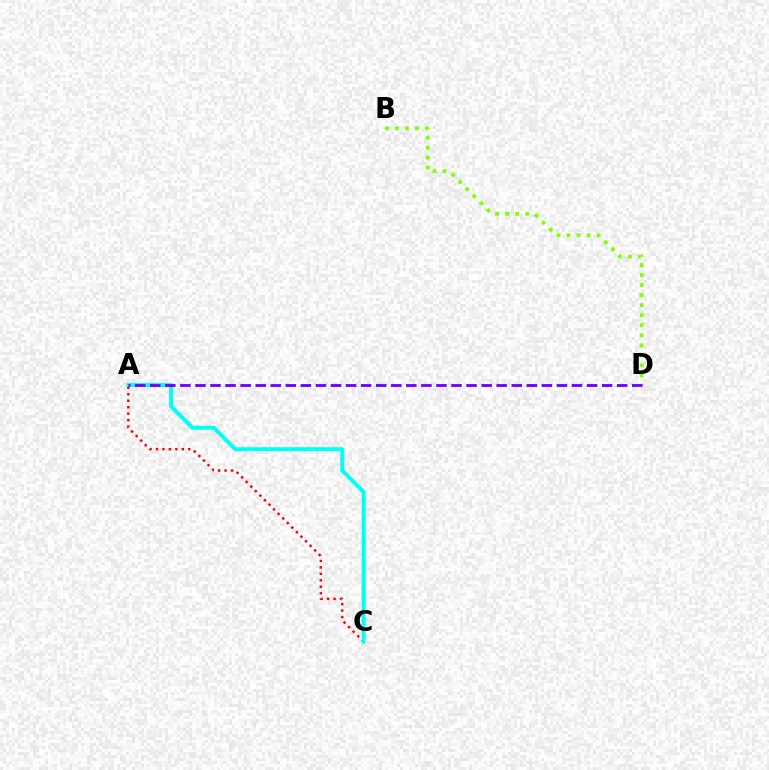{('B', 'D'): [{'color': '#84ff00', 'line_style': 'dotted', 'thickness': 2.73}], ('A', 'C'): [{'color': '#ff0000', 'line_style': 'dotted', 'thickness': 1.75}, {'color': '#00fff6', 'line_style': 'solid', 'thickness': 2.83}], ('A', 'D'): [{'color': '#7200ff', 'line_style': 'dashed', 'thickness': 2.05}]}